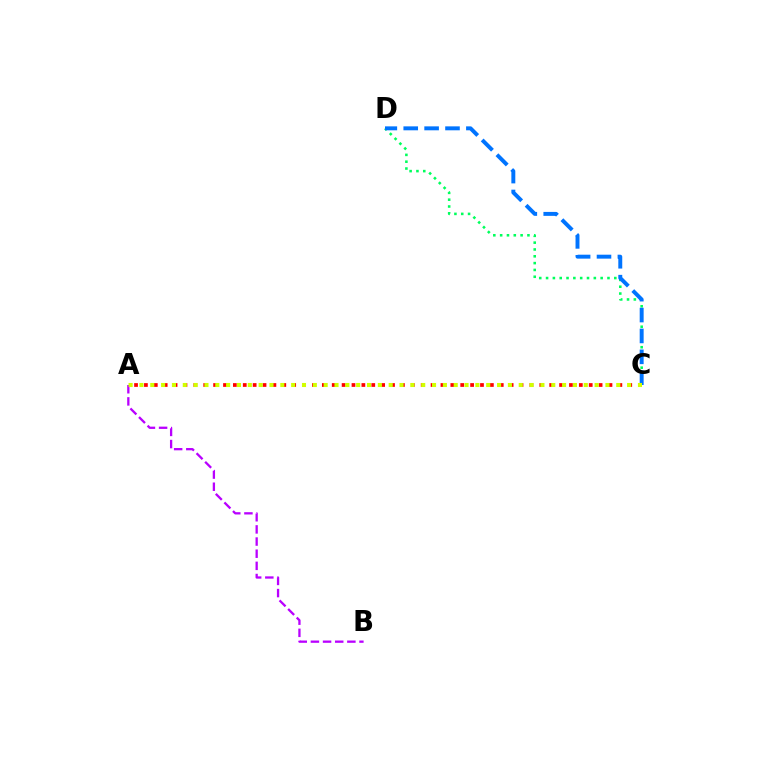{('C', 'D'): [{'color': '#00ff5c', 'line_style': 'dotted', 'thickness': 1.85}, {'color': '#0074ff', 'line_style': 'dashed', 'thickness': 2.84}], ('A', 'B'): [{'color': '#b900ff', 'line_style': 'dashed', 'thickness': 1.65}], ('A', 'C'): [{'color': '#ff0000', 'line_style': 'dotted', 'thickness': 2.69}, {'color': '#d1ff00', 'line_style': 'dotted', 'thickness': 2.94}]}